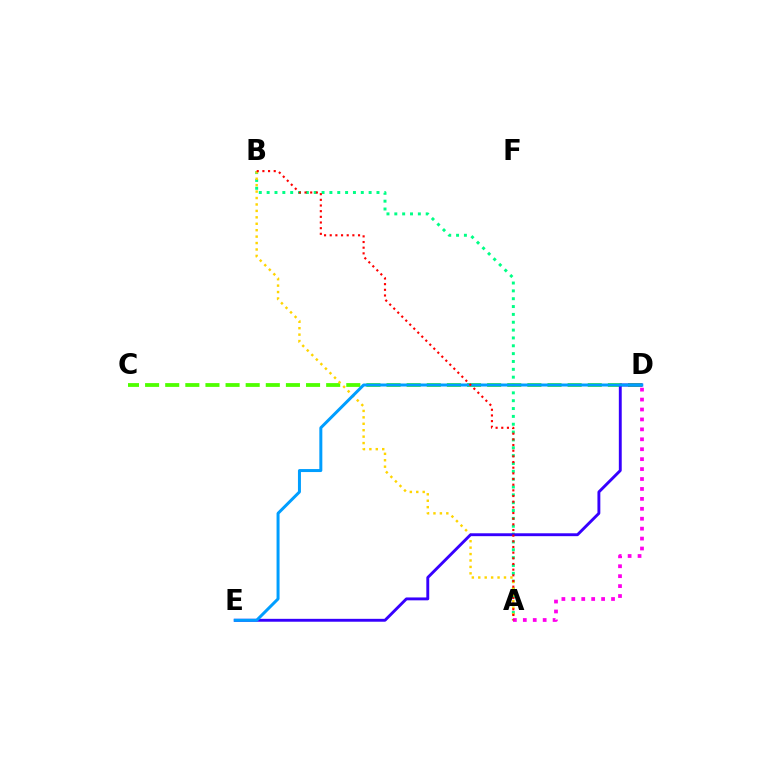{('A', 'B'): [{'color': '#00ff86', 'line_style': 'dotted', 'thickness': 2.13}, {'color': '#ffd500', 'line_style': 'dotted', 'thickness': 1.75}, {'color': '#ff0000', 'line_style': 'dotted', 'thickness': 1.54}], ('C', 'D'): [{'color': '#4fff00', 'line_style': 'dashed', 'thickness': 2.73}], ('A', 'D'): [{'color': '#ff00ed', 'line_style': 'dotted', 'thickness': 2.7}], ('D', 'E'): [{'color': '#3700ff', 'line_style': 'solid', 'thickness': 2.08}, {'color': '#009eff', 'line_style': 'solid', 'thickness': 2.15}]}